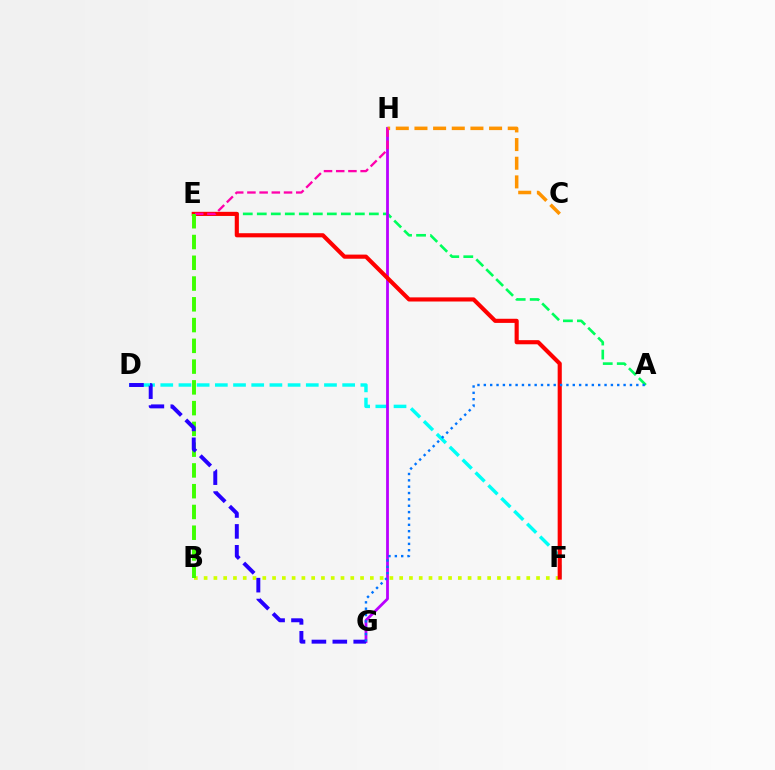{('A', 'E'): [{'color': '#00ff5c', 'line_style': 'dashed', 'thickness': 1.9}], ('D', 'F'): [{'color': '#00fff6', 'line_style': 'dashed', 'thickness': 2.47}], ('G', 'H'): [{'color': '#b900ff', 'line_style': 'solid', 'thickness': 2.01}], ('B', 'F'): [{'color': '#d1ff00', 'line_style': 'dotted', 'thickness': 2.66}], ('C', 'H'): [{'color': '#ff9400', 'line_style': 'dashed', 'thickness': 2.53}], ('E', 'F'): [{'color': '#ff0000', 'line_style': 'solid', 'thickness': 2.97}], ('E', 'H'): [{'color': '#ff00ac', 'line_style': 'dashed', 'thickness': 1.66}], ('B', 'E'): [{'color': '#3dff00', 'line_style': 'dashed', 'thickness': 2.82}], ('D', 'G'): [{'color': '#2500ff', 'line_style': 'dashed', 'thickness': 2.84}], ('A', 'G'): [{'color': '#0074ff', 'line_style': 'dotted', 'thickness': 1.73}]}